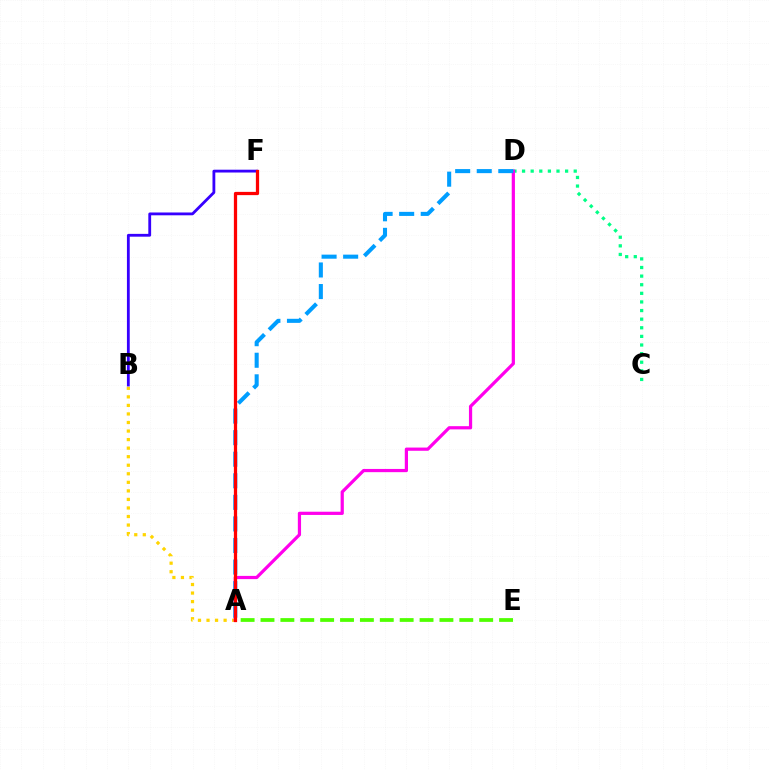{('A', 'B'): [{'color': '#ffd500', 'line_style': 'dotted', 'thickness': 2.32}], ('C', 'D'): [{'color': '#00ff86', 'line_style': 'dotted', 'thickness': 2.34}], ('A', 'D'): [{'color': '#ff00ed', 'line_style': 'solid', 'thickness': 2.32}, {'color': '#009eff', 'line_style': 'dashed', 'thickness': 2.93}], ('A', 'E'): [{'color': '#4fff00', 'line_style': 'dashed', 'thickness': 2.7}], ('B', 'F'): [{'color': '#3700ff', 'line_style': 'solid', 'thickness': 2.03}], ('A', 'F'): [{'color': '#ff0000', 'line_style': 'solid', 'thickness': 2.34}]}